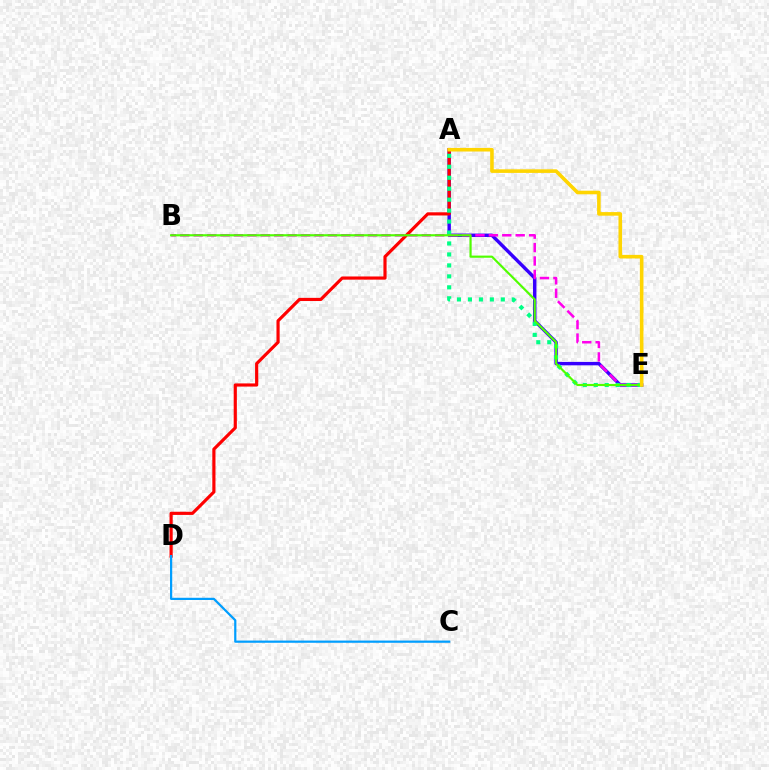{('A', 'E'): [{'color': '#3700ff', 'line_style': 'solid', 'thickness': 2.46}, {'color': '#00ff86', 'line_style': 'dotted', 'thickness': 2.98}, {'color': '#ffd500', 'line_style': 'solid', 'thickness': 2.59}], ('A', 'D'): [{'color': '#ff0000', 'line_style': 'solid', 'thickness': 2.28}], ('C', 'D'): [{'color': '#009eff', 'line_style': 'solid', 'thickness': 1.6}], ('B', 'E'): [{'color': '#ff00ed', 'line_style': 'dashed', 'thickness': 1.82}, {'color': '#4fff00', 'line_style': 'solid', 'thickness': 1.55}]}